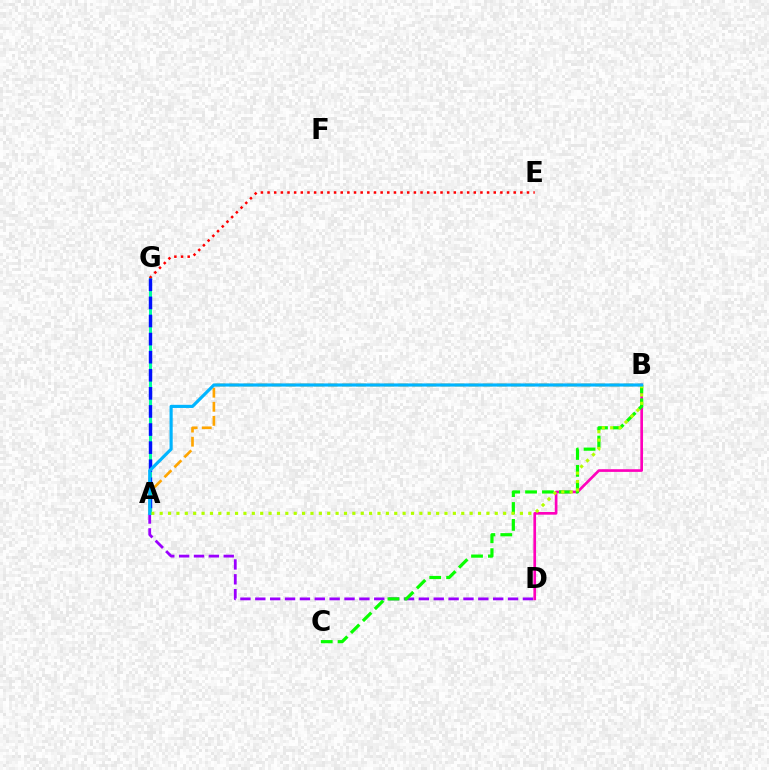{('A', 'B'): [{'color': '#ffa500', 'line_style': 'dashed', 'thickness': 1.91}, {'color': '#b3ff00', 'line_style': 'dotted', 'thickness': 2.28}, {'color': '#00b5ff', 'line_style': 'solid', 'thickness': 2.27}], ('A', 'D'): [{'color': '#9b00ff', 'line_style': 'dashed', 'thickness': 2.02}], ('B', 'D'): [{'color': '#ff00bd', 'line_style': 'solid', 'thickness': 1.92}], ('B', 'C'): [{'color': '#08ff00', 'line_style': 'dashed', 'thickness': 2.29}], ('A', 'G'): [{'color': '#00ff9d', 'line_style': 'solid', 'thickness': 2.19}, {'color': '#0010ff', 'line_style': 'dashed', 'thickness': 2.46}], ('E', 'G'): [{'color': '#ff0000', 'line_style': 'dotted', 'thickness': 1.81}]}